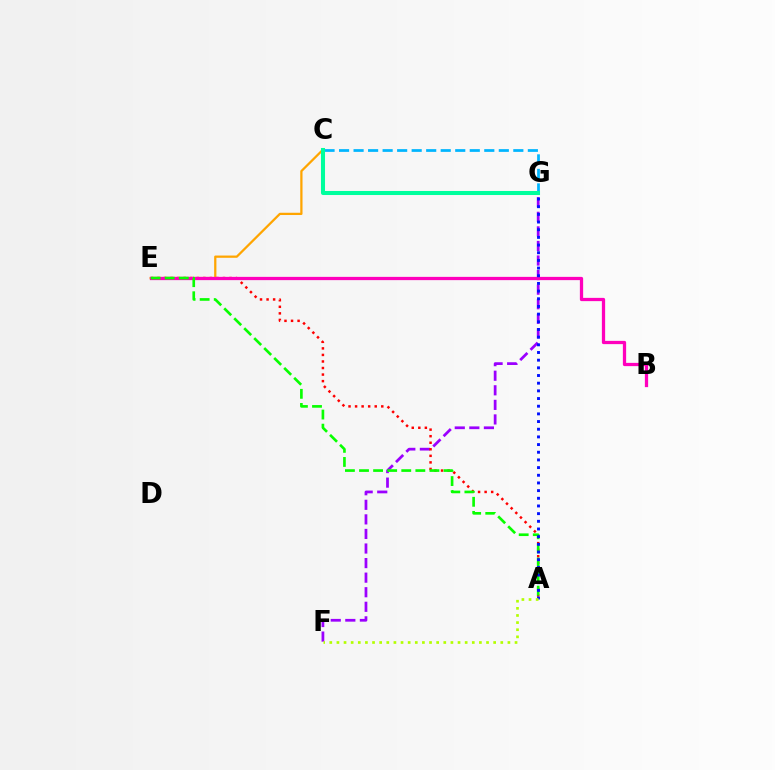{('C', 'E'): [{'color': '#ffa500', 'line_style': 'solid', 'thickness': 1.62}], ('F', 'G'): [{'color': '#9b00ff', 'line_style': 'dashed', 'thickness': 1.98}], ('A', 'E'): [{'color': '#ff0000', 'line_style': 'dotted', 'thickness': 1.78}, {'color': '#08ff00', 'line_style': 'dashed', 'thickness': 1.91}], ('C', 'G'): [{'color': '#00b5ff', 'line_style': 'dashed', 'thickness': 1.97}, {'color': '#00ff9d', 'line_style': 'solid', 'thickness': 2.92}], ('B', 'E'): [{'color': '#ff00bd', 'line_style': 'solid', 'thickness': 2.35}], ('A', 'G'): [{'color': '#0010ff', 'line_style': 'dotted', 'thickness': 2.08}], ('A', 'F'): [{'color': '#b3ff00', 'line_style': 'dotted', 'thickness': 1.94}]}